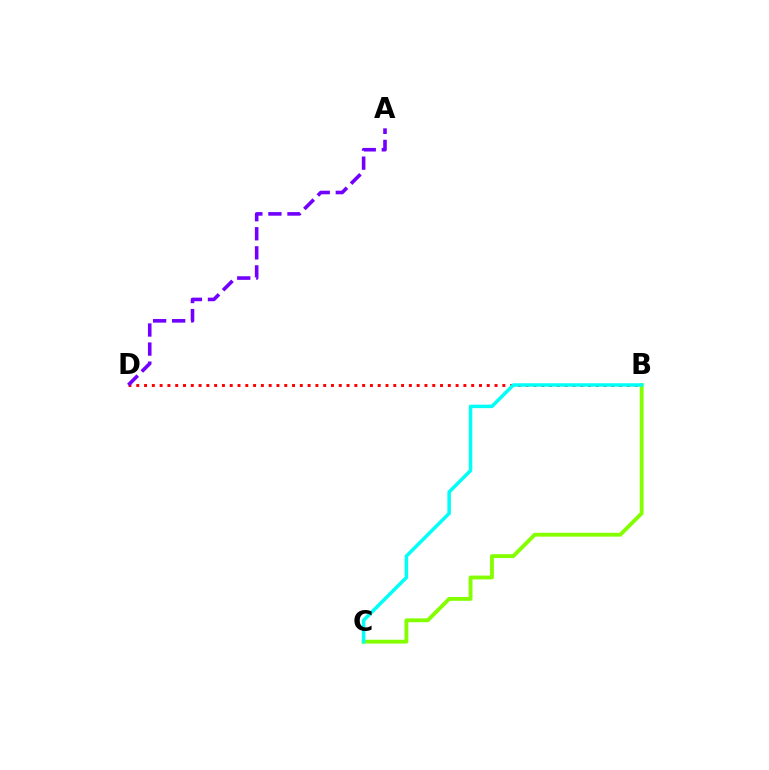{('B', 'D'): [{'color': '#ff0000', 'line_style': 'dotted', 'thickness': 2.12}], ('A', 'D'): [{'color': '#7200ff', 'line_style': 'dashed', 'thickness': 2.59}], ('B', 'C'): [{'color': '#84ff00', 'line_style': 'solid', 'thickness': 2.77}, {'color': '#00fff6', 'line_style': 'solid', 'thickness': 2.51}]}